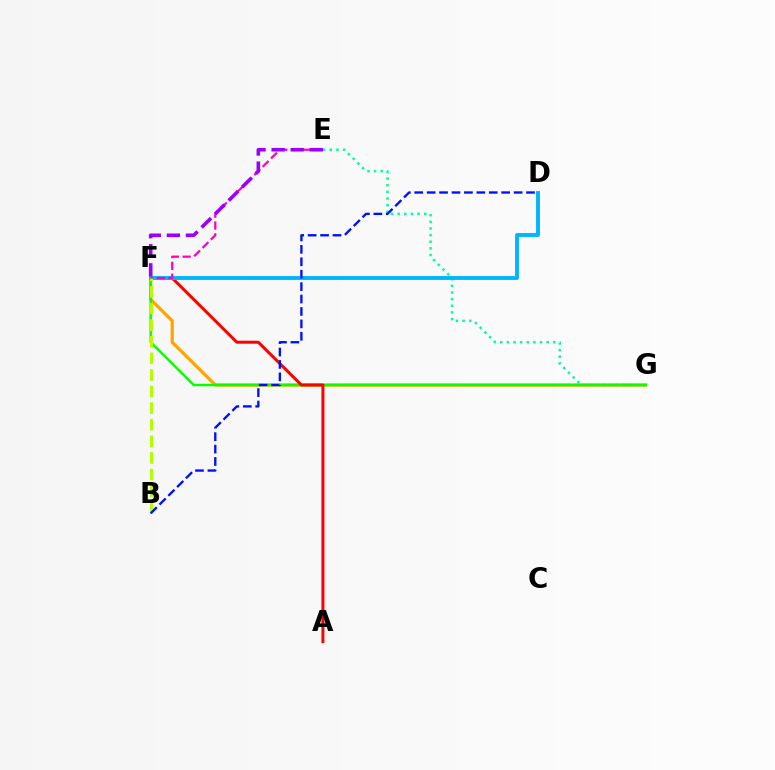{('F', 'G'): [{'color': '#ffa500', 'line_style': 'solid', 'thickness': 2.33}, {'color': '#08ff00', 'line_style': 'solid', 'thickness': 1.77}], ('E', 'G'): [{'color': '#00ff9d', 'line_style': 'dotted', 'thickness': 1.8}], ('A', 'F'): [{'color': '#ff0000', 'line_style': 'solid', 'thickness': 2.16}], ('D', 'F'): [{'color': '#00b5ff', 'line_style': 'solid', 'thickness': 2.79}], ('E', 'F'): [{'color': '#ff00bd', 'line_style': 'dashed', 'thickness': 1.6}, {'color': '#9b00ff', 'line_style': 'dashed', 'thickness': 2.59}], ('B', 'F'): [{'color': '#b3ff00', 'line_style': 'dashed', 'thickness': 2.25}], ('B', 'D'): [{'color': '#0010ff', 'line_style': 'dashed', 'thickness': 1.69}]}